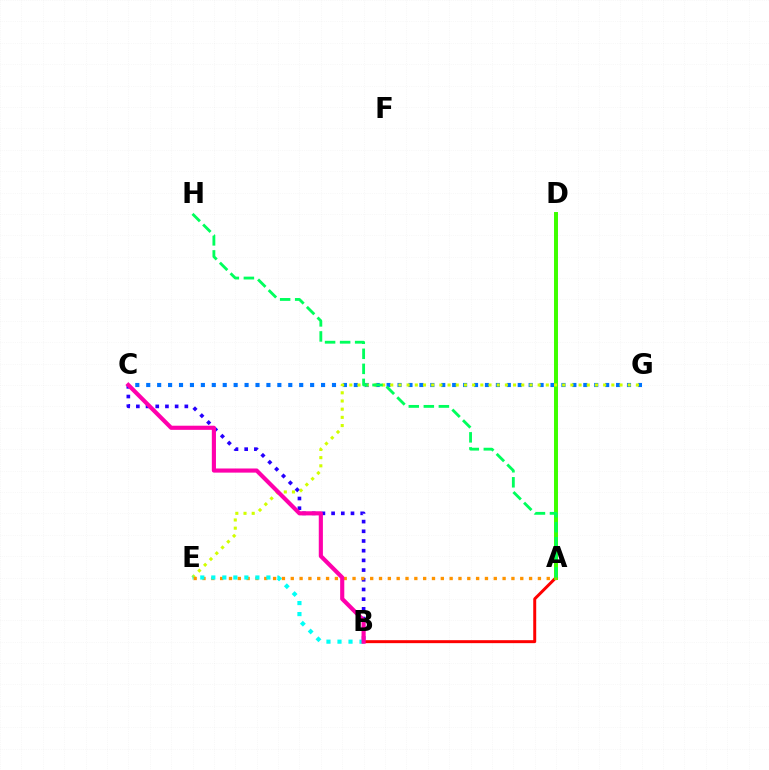{('A', 'D'): [{'color': '#b900ff', 'line_style': 'dashed', 'thickness': 1.54}, {'color': '#3dff00', 'line_style': 'solid', 'thickness': 2.85}], ('C', 'G'): [{'color': '#0074ff', 'line_style': 'dotted', 'thickness': 2.97}], ('B', 'C'): [{'color': '#2500ff', 'line_style': 'dotted', 'thickness': 2.63}, {'color': '#ff00ac', 'line_style': 'solid', 'thickness': 2.98}], ('A', 'B'): [{'color': '#ff0000', 'line_style': 'solid', 'thickness': 2.14}], ('E', 'G'): [{'color': '#d1ff00', 'line_style': 'dotted', 'thickness': 2.22}], ('A', 'E'): [{'color': '#ff9400', 'line_style': 'dotted', 'thickness': 2.4}], ('A', 'H'): [{'color': '#00ff5c', 'line_style': 'dashed', 'thickness': 2.04}], ('B', 'E'): [{'color': '#00fff6', 'line_style': 'dotted', 'thickness': 2.99}]}